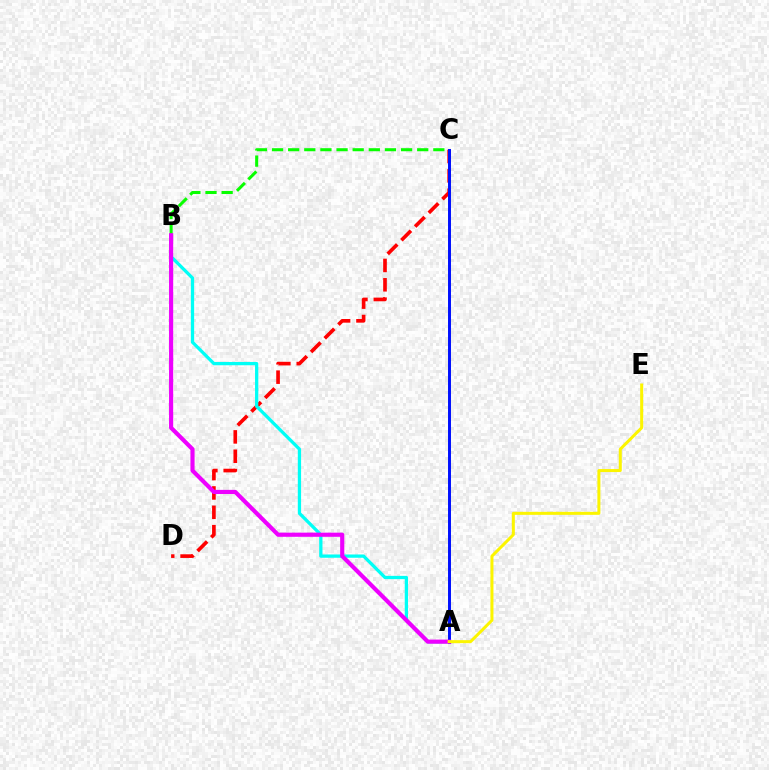{('C', 'D'): [{'color': '#ff0000', 'line_style': 'dashed', 'thickness': 2.63}], ('A', 'B'): [{'color': '#00fff6', 'line_style': 'solid', 'thickness': 2.36}, {'color': '#ee00ff', 'line_style': 'solid', 'thickness': 2.99}], ('A', 'C'): [{'color': '#0010ff', 'line_style': 'solid', 'thickness': 2.13}], ('B', 'C'): [{'color': '#08ff00', 'line_style': 'dashed', 'thickness': 2.19}], ('A', 'E'): [{'color': '#fcf500', 'line_style': 'solid', 'thickness': 2.17}]}